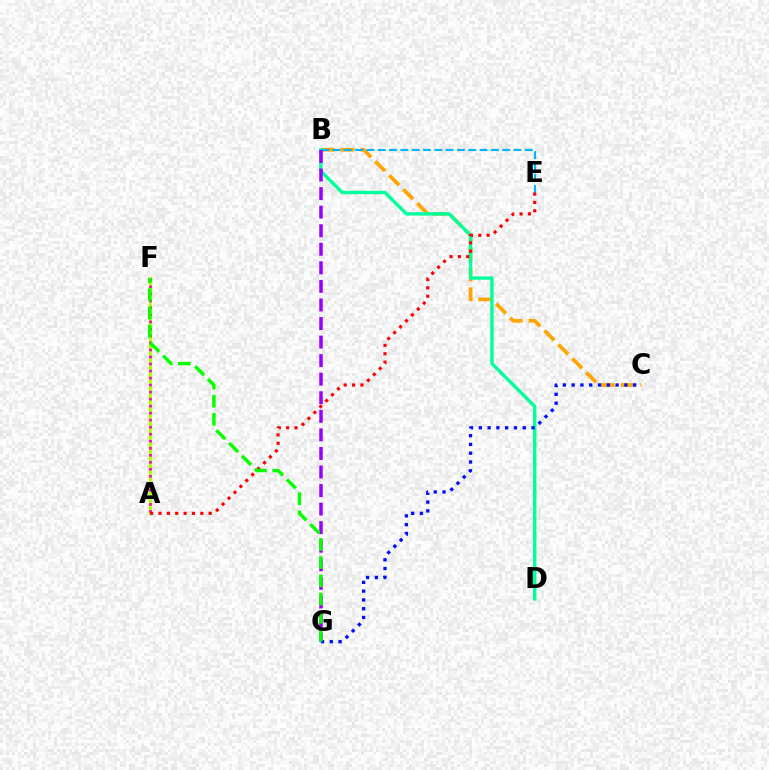{('B', 'C'): [{'color': '#ffa500', 'line_style': 'dashed', 'thickness': 2.69}], ('B', 'D'): [{'color': '#00ff9d', 'line_style': 'solid', 'thickness': 2.43}], ('B', 'E'): [{'color': '#00b5ff', 'line_style': 'dashed', 'thickness': 1.54}], ('B', 'G'): [{'color': '#9b00ff', 'line_style': 'dashed', 'thickness': 2.52}], ('A', 'F'): [{'color': '#b3ff00', 'line_style': 'solid', 'thickness': 2.29}, {'color': '#ff00bd', 'line_style': 'dotted', 'thickness': 1.91}], ('A', 'E'): [{'color': '#ff0000', 'line_style': 'dotted', 'thickness': 2.27}], ('C', 'G'): [{'color': '#0010ff', 'line_style': 'dotted', 'thickness': 2.39}], ('F', 'G'): [{'color': '#08ff00', 'line_style': 'dashed', 'thickness': 2.47}]}